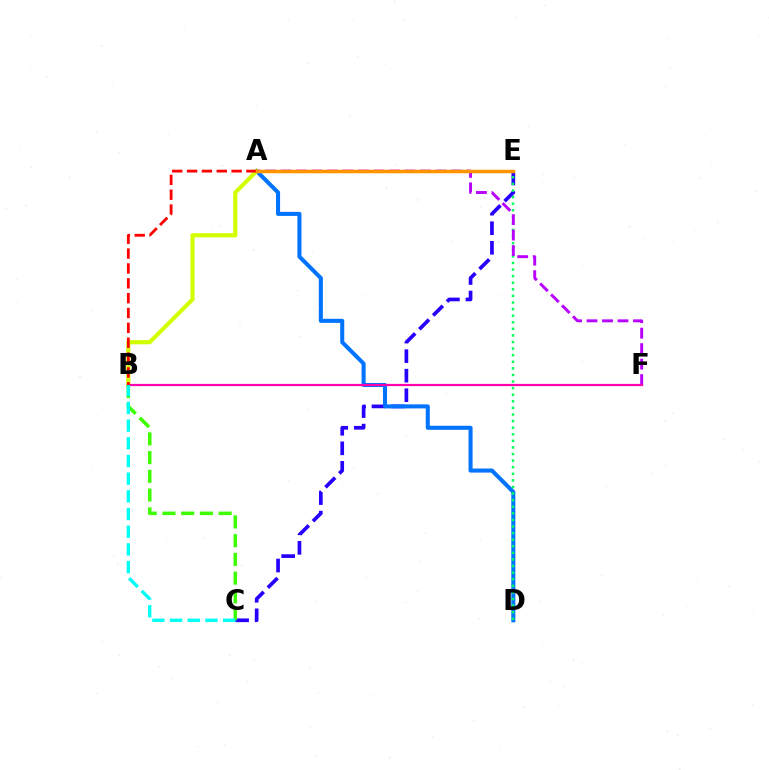{('C', 'E'): [{'color': '#2500ff', 'line_style': 'dashed', 'thickness': 2.65}], ('A', 'D'): [{'color': '#0074ff', 'line_style': 'solid', 'thickness': 2.92}], ('A', 'B'): [{'color': '#d1ff00', 'line_style': 'solid', 'thickness': 2.99}, {'color': '#ff0000', 'line_style': 'dashed', 'thickness': 2.02}], ('D', 'E'): [{'color': '#00ff5c', 'line_style': 'dotted', 'thickness': 1.79}], ('B', 'C'): [{'color': '#3dff00', 'line_style': 'dashed', 'thickness': 2.54}, {'color': '#00fff6', 'line_style': 'dashed', 'thickness': 2.4}], ('A', 'F'): [{'color': '#b900ff', 'line_style': 'dashed', 'thickness': 2.1}], ('B', 'F'): [{'color': '#ff00ac', 'line_style': 'solid', 'thickness': 1.61}], ('A', 'E'): [{'color': '#ff9400', 'line_style': 'solid', 'thickness': 2.51}]}